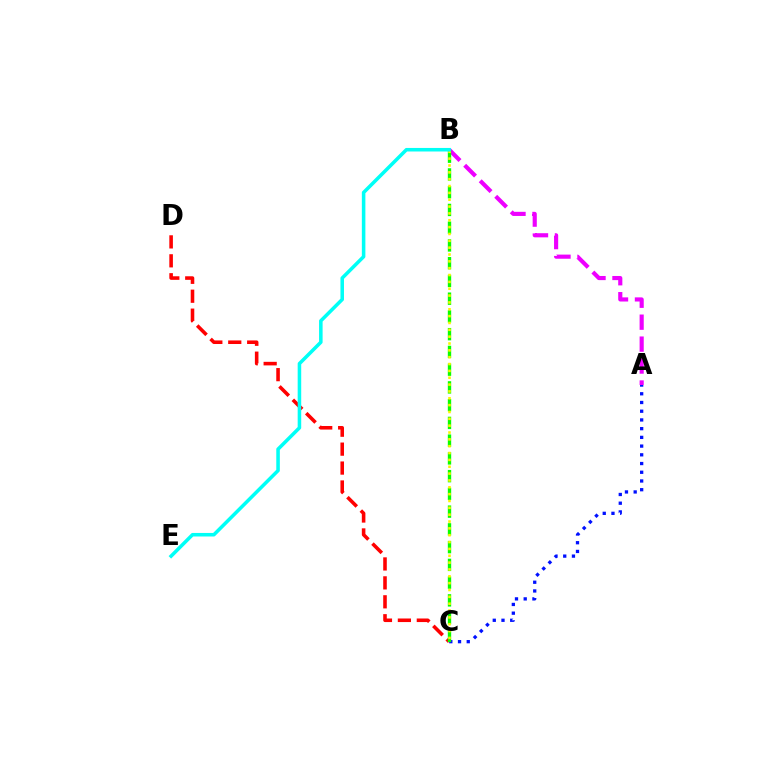{('A', 'C'): [{'color': '#0010ff', 'line_style': 'dotted', 'thickness': 2.37}], ('C', 'D'): [{'color': '#ff0000', 'line_style': 'dashed', 'thickness': 2.57}], ('A', 'B'): [{'color': '#ee00ff', 'line_style': 'dashed', 'thickness': 2.98}], ('B', 'C'): [{'color': '#08ff00', 'line_style': 'dashed', 'thickness': 2.41}, {'color': '#fcf500', 'line_style': 'dotted', 'thickness': 1.86}], ('B', 'E'): [{'color': '#00fff6', 'line_style': 'solid', 'thickness': 2.55}]}